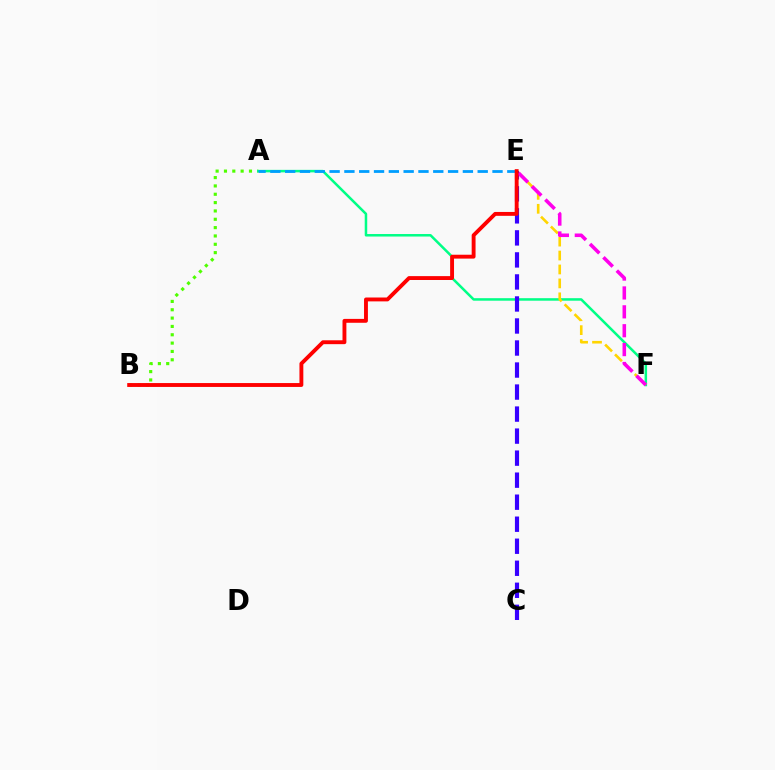{('A', 'B'): [{'color': '#4fff00', 'line_style': 'dotted', 'thickness': 2.27}], ('A', 'F'): [{'color': '#00ff86', 'line_style': 'solid', 'thickness': 1.81}], ('E', 'F'): [{'color': '#ffd500', 'line_style': 'dashed', 'thickness': 1.89}, {'color': '#ff00ed', 'line_style': 'dashed', 'thickness': 2.57}], ('C', 'E'): [{'color': '#3700ff', 'line_style': 'dashed', 'thickness': 2.99}], ('A', 'E'): [{'color': '#009eff', 'line_style': 'dashed', 'thickness': 2.01}], ('B', 'E'): [{'color': '#ff0000', 'line_style': 'solid', 'thickness': 2.79}]}